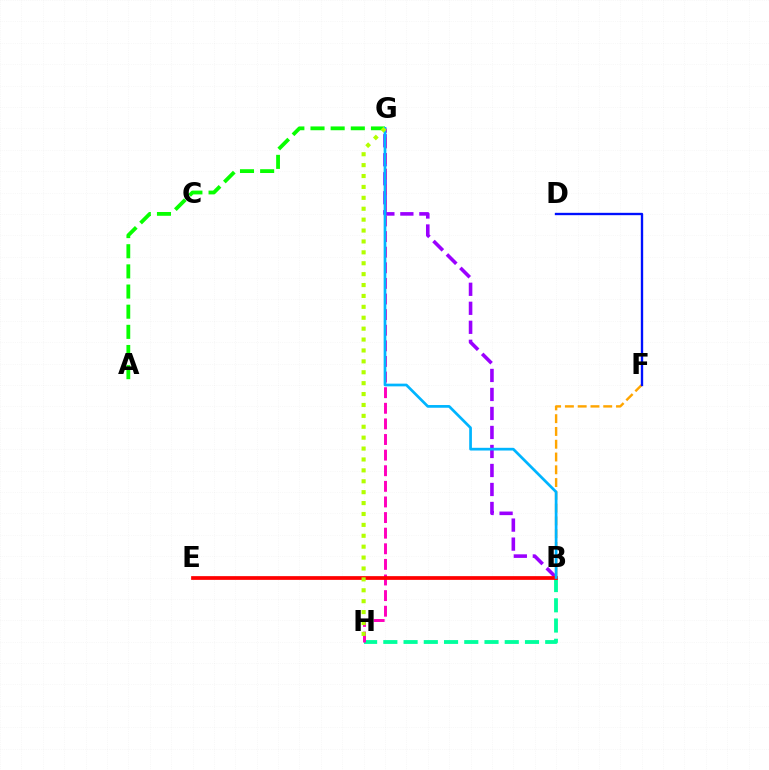{('B', 'G'): [{'color': '#9b00ff', 'line_style': 'dashed', 'thickness': 2.58}, {'color': '#00b5ff', 'line_style': 'solid', 'thickness': 1.95}], ('B', 'H'): [{'color': '#00ff9d', 'line_style': 'dashed', 'thickness': 2.75}], ('B', 'F'): [{'color': '#ffa500', 'line_style': 'dashed', 'thickness': 1.74}], ('A', 'G'): [{'color': '#08ff00', 'line_style': 'dashed', 'thickness': 2.74}], ('G', 'H'): [{'color': '#ff00bd', 'line_style': 'dashed', 'thickness': 2.12}, {'color': '#b3ff00', 'line_style': 'dotted', 'thickness': 2.96}], ('B', 'E'): [{'color': '#ff0000', 'line_style': 'solid', 'thickness': 2.69}], ('D', 'F'): [{'color': '#0010ff', 'line_style': 'solid', 'thickness': 1.69}]}